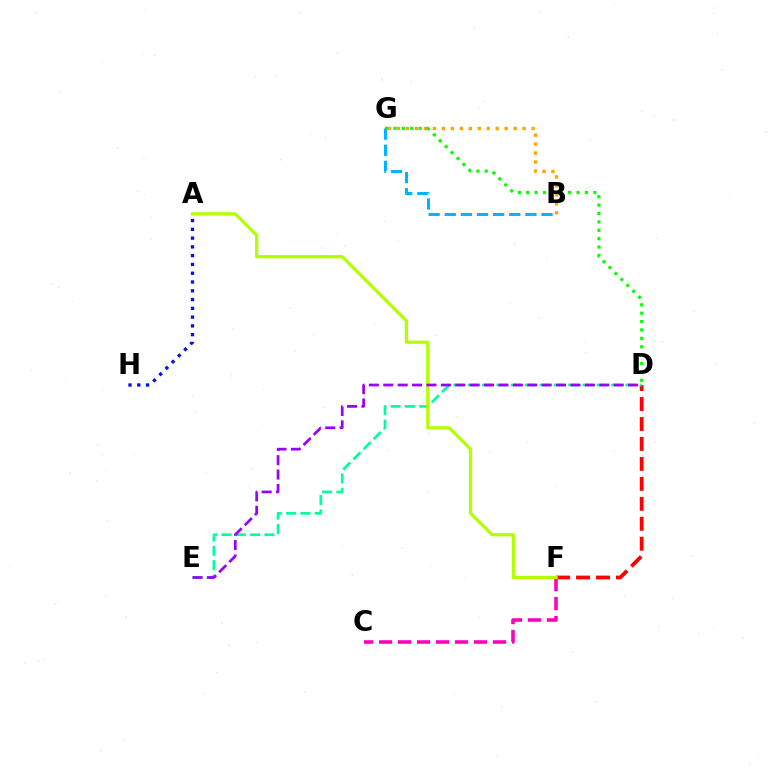{('A', 'H'): [{'color': '#0010ff', 'line_style': 'dotted', 'thickness': 2.38}], ('D', 'F'): [{'color': '#ff0000', 'line_style': 'dashed', 'thickness': 2.71}], ('B', 'G'): [{'color': '#00b5ff', 'line_style': 'dashed', 'thickness': 2.19}, {'color': '#ffa500', 'line_style': 'dotted', 'thickness': 2.44}], ('D', 'E'): [{'color': '#00ff9d', 'line_style': 'dashed', 'thickness': 1.95}, {'color': '#9b00ff', 'line_style': 'dashed', 'thickness': 1.96}], ('D', 'G'): [{'color': '#08ff00', 'line_style': 'dotted', 'thickness': 2.28}], ('C', 'F'): [{'color': '#ff00bd', 'line_style': 'dashed', 'thickness': 2.58}], ('A', 'F'): [{'color': '#b3ff00', 'line_style': 'solid', 'thickness': 2.34}]}